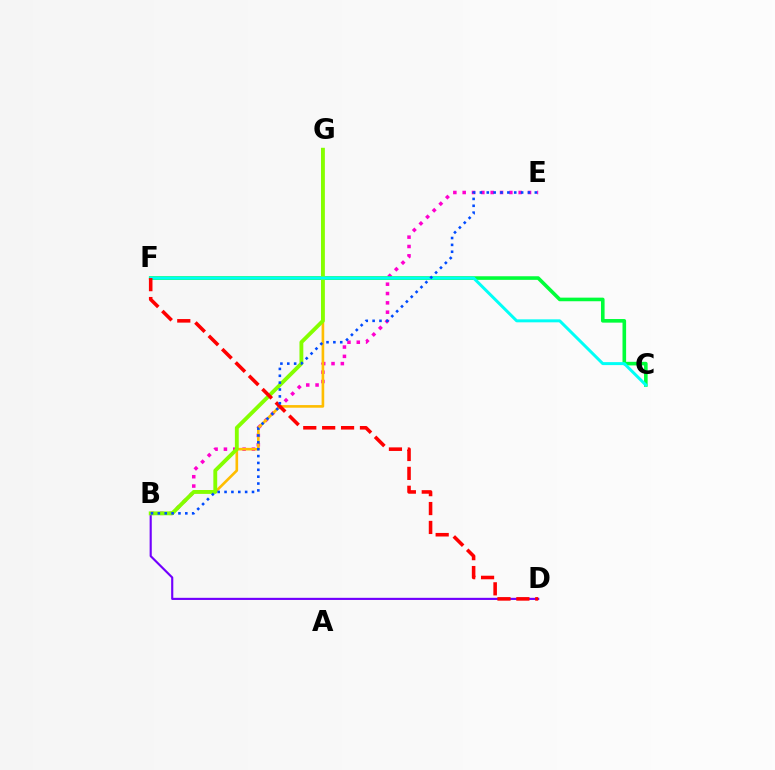{('B', 'E'): [{'color': '#ff00cf', 'line_style': 'dotted', 'thickness': 2.54}, {'color': '#004bff', 'line_style': 'dotted', 'thickness': 1.87}], ('B', 'G'): [{'color': '#ffbd00', 'line_style': 'solid', 'thickness': 1.89}, {'color': '#84ff00', 'line_style': 'solid', 'thickness': 2.78}], ('C', 'F'): [{'color': '#00ff39', 'line_style': 'solid', 'thickness': 2.6}, {'color': '#00fff6', 'line_style': 'solid', 'thickness': 2.15}], ('B', 'D'): [{'color': '#7200ff', 'line_style': 'solid', 'thickness': 1.54}], ('D', 'F'): [{'color': '#ff0000', 'line_style': 'dashed', 'thickness': 2.57}]}